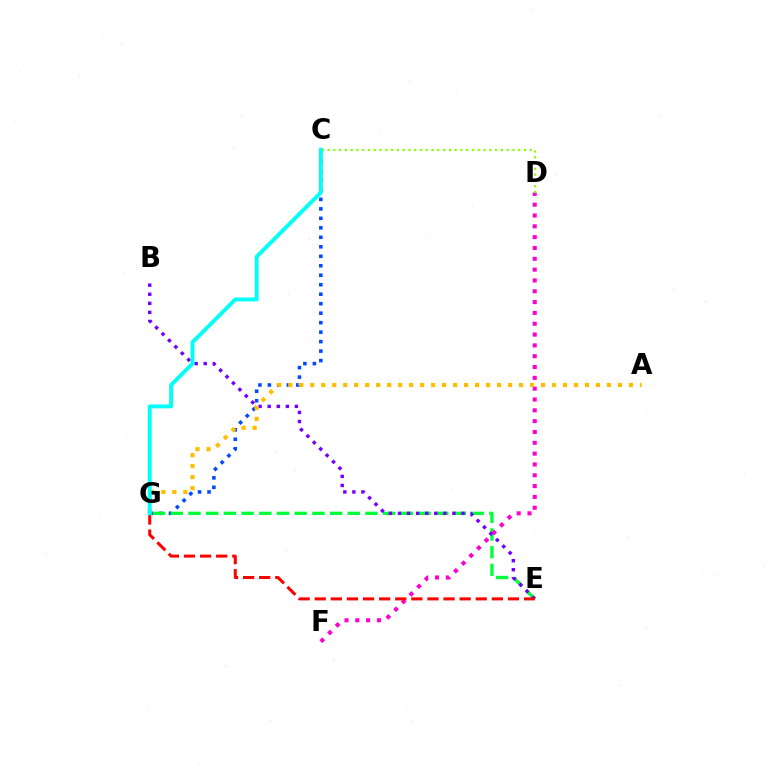{('C', 'G'): [{'color': '#004bff', 'line_style': 'dotted', 'thickness': 2.58}, {'color': '#00fff6', 'line_style': 'solid', 'thickness': 2.81}], ('E', 'G'): [{'color': '#00ff39', 'line_style': 'dashed', 'thickness': 2.4}, {'color': '#ff0000', 'line_style': 'dashed', 'thickness': 2.19}], ('D', 'F'): [{'color': '#ff00cf', 'line_style': 'dotted', 'thickness': 2.94}], ('C', 'D'): [{'color': '#84ff00', 'line_style': 'dotted', 'thickness': 1.57}], ('B', 'E'): [{'color': '#7200ff', 'line_style': 'dotted', 'thickness': 2.47}], ('A', 'G'): [{'color': '#ffbd00', 'line_style': 'dotted', 'thickness': 2.99}]}